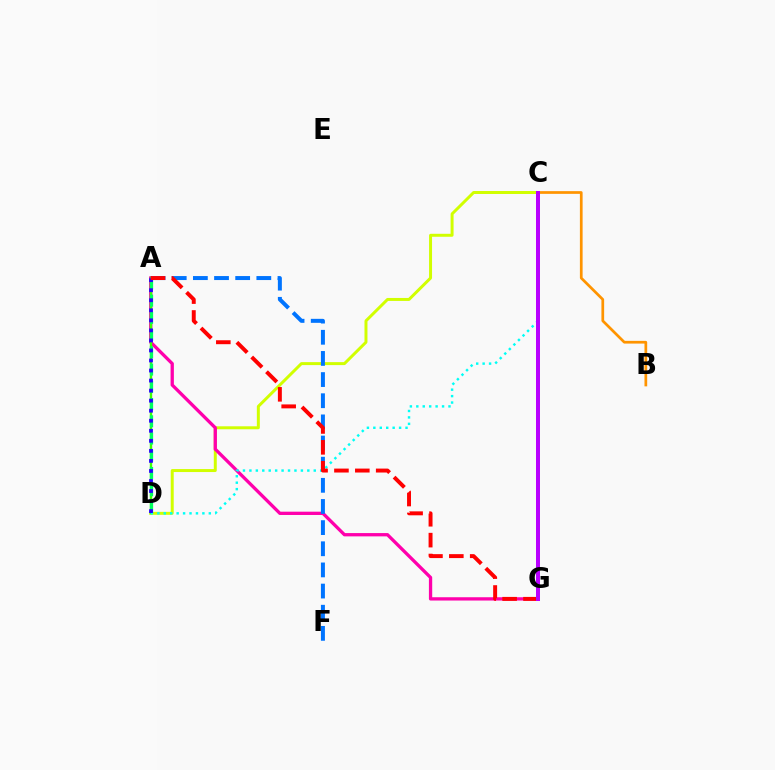{('B', 'C'): [{'color': '#ff9400', 'line_style': 'solid', 'thickness': 1.95}], ('C', 'D'): [{'color': '#d1ff00', 'line_style': 'solid', 'thickness': 2.14}, {'color': '#00fff6', 'line_style': 'dotted', 'thickness': 1.75}], ('A', 'G'): [{'color': '#ff00ac', 'line_style': 'solid', 'thickness': 2.37}, {'color': '#ff0000', 'line_style': 'dashed', 'thickness': 2.84}], ('A', 'D'): [{'color': '#3dff00', 'line_style': 'solid', 'thickness': 1.72}, {'color': '#00ff5c', 'line_style': 'dashed', 'thickness': 2.34}, {'color': '#2500ff', 'line_style': 'dotted', 'thickness': 2.73}], ('A', 'F'): [{'color': '#0074ff', 'line_style': 'dashed', 'thickness': 2.87}], ('C', 'G'): [{'color': '#b900ff', 'line_style': 'solid', 'thickness': 2.88}]}